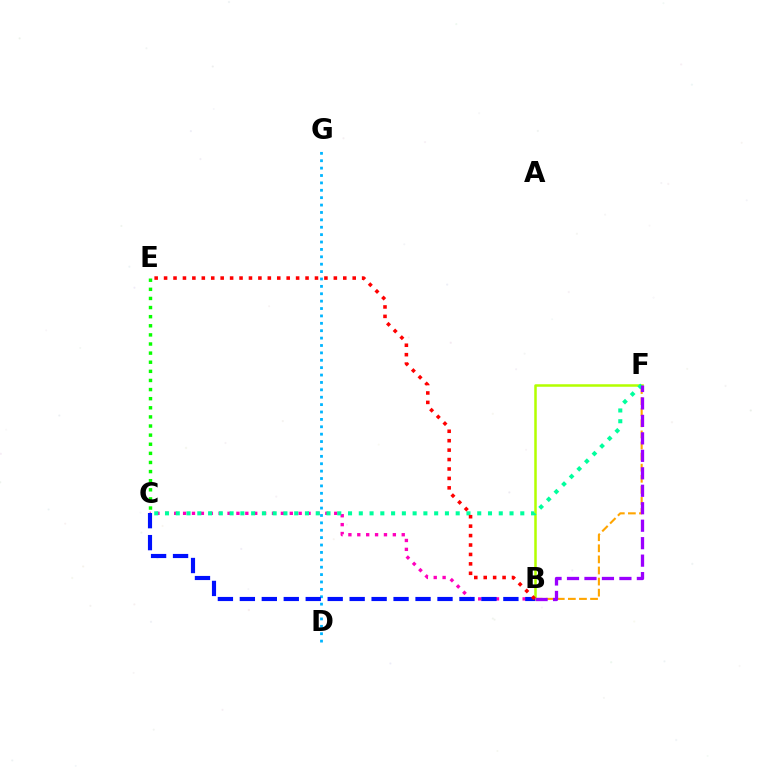{('B', 'F'): [{'color': '#ffa500', 'line_style': 'dashed', 'thickness': 1.51}, {'color': '#b3ff00', 'line_style': 'solid', 'thickness': 1.81}, {'color': '#9b00ff', 'line_style': 'dashed', 'thickness': 2.37}], ('B', 'C'): [{'color': '#ff00bd', 'line_style': 'dotted', 'thickness': 2.42}, {'color': '#0010ff', 'line_style': 'dashed', 'thickness': 2.98}], ('D', 'G'): [{'color': '#00b5ff', 'line_style': 'dotted', 'thickness': 2.01}], ('C', 'E'): [{'color': '#08ff00', 'line_style': 'dotted', 'thickness': 2.48}], ('C', 'F'): [{'color': '#00ff9d', 'line_style': 'dotted', 'thickness': 2.93}], ('B', 'E'): [{'color': '#ff0000', 'line_style': 'dotted', 'thickness': 2.56}]}